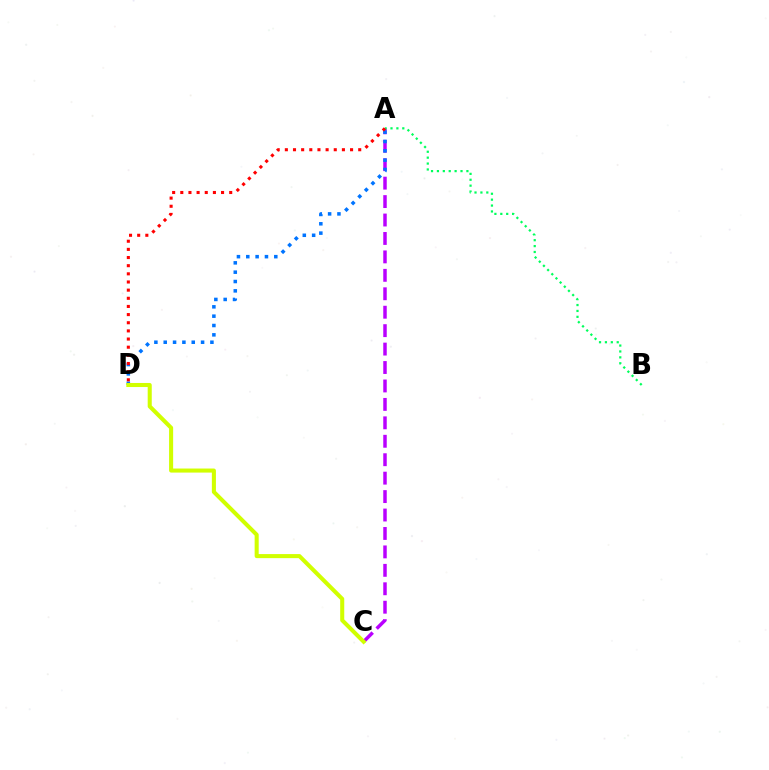{('A', 'C'): [{'color': '#b900ff', 'line_style': 'dashed', 'thickness': 2.5}], ('A', 'D'): [{'color': '#0074ff', 'line_style': 'dotted', 'thickness': 2.54}, {'color': '#ff0000', 'line_style': 'dotted', 'thickness': 2.21}], ('C', 'D'): [{'color': '#d1ff00', 'line_style': 'solid', 'thickness': 2.92}], ('A', 'B'): [{'color': '#00ff5c', 'line_style': 'dotted', 'thickness': 1.6}]}